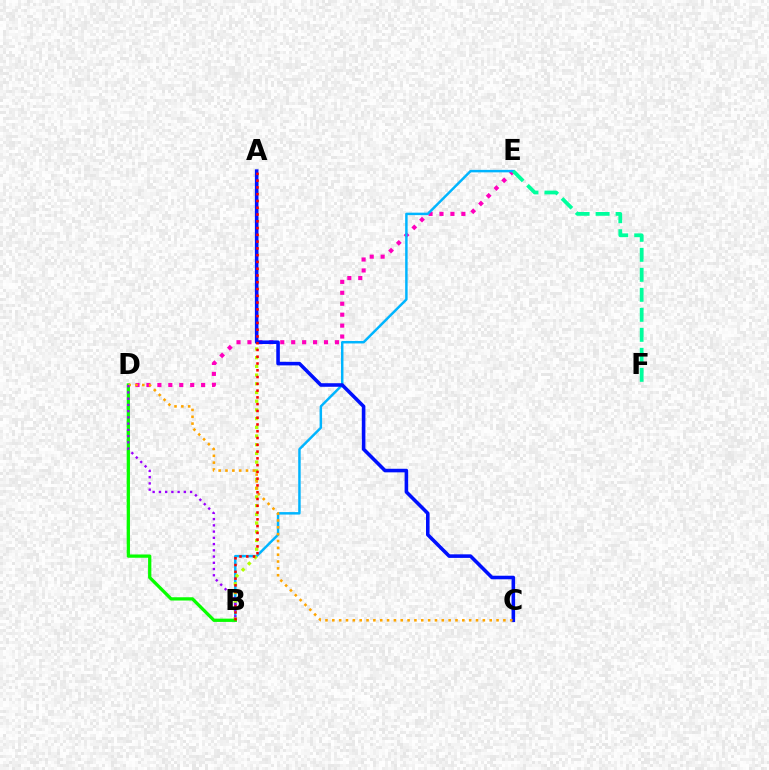{('D', 'E'): [{'color': '#ff00bd', 'line_style': 'dotted', 'thickness': 2.97}], ('B', 'E'): [{'color': '#00b5ff', 'line_style': 'solid', 'thickness': 1.78}], ('A', 'B'): [{'color': '#b3ff00', 'line_style': 'dotted', 'thickness': 2.36}, {'color': '#ff0000', 'line_style': 'dotted', 'thickness': 1.84}], ('A', 'C'): [{'color': '#0010ff', 'line_style': 'solid', 'thickness': 2.57}], ('B', 'D'): [{'color': '#08ff00', 'line_style': 'solid', 'thickness': 2.36}, {'color': '#9b00ff', 'line_style': 'dotted', 'thickness': 1.7}], ('C', 'D'): [{'color': '#ffa500', 'line_style': 'dotted', 'thickness': 1.86}], ('E', 'F'): [{'color': '#00ff9d', 'line_style': 'dashed', 'thickness': 2.72}]}